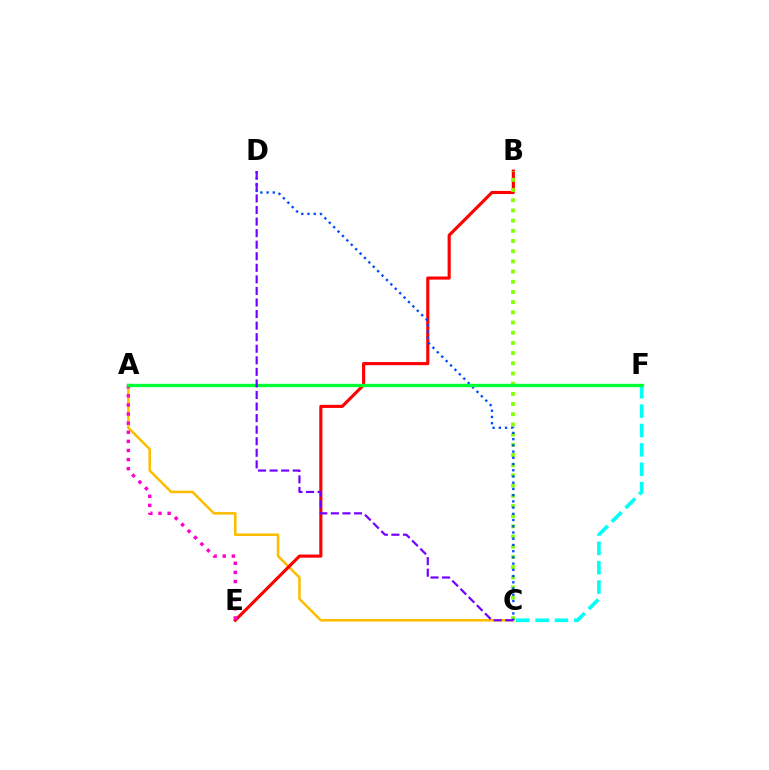{('A', 'C'): [{'color': '#ffbd00', 'line_style': 'solid', 'thickness': 1.84}], ('B', 'E'): [{'color': '#ff0000', 'line_style': 'solid', 'thickness': 2.25}], ('B', 'C'): [{'color': '#84ff00', 'line_style': 'dotted', 'thickness': 2.77}], ('C', 'D'): [{'color': '#004bff', 'line_style': 'dotted', 'thickness': 1.69}, {'color': '#7200ff', 'line_style': 'dashed', 'thickness': 1.57}], ('A', 'E'): [{'color': '#ff00cf', 'line_style': 'dotted', 'thickness': 2.47}], ('C', 'F'): [{'color': '#00fff6', 'line_style': 'dashed', 'thickness': 2.63}], ('A', 'F'): [{'color': '#00ff39', 'line_style': 'solid', 'thickness': 2.42}]}